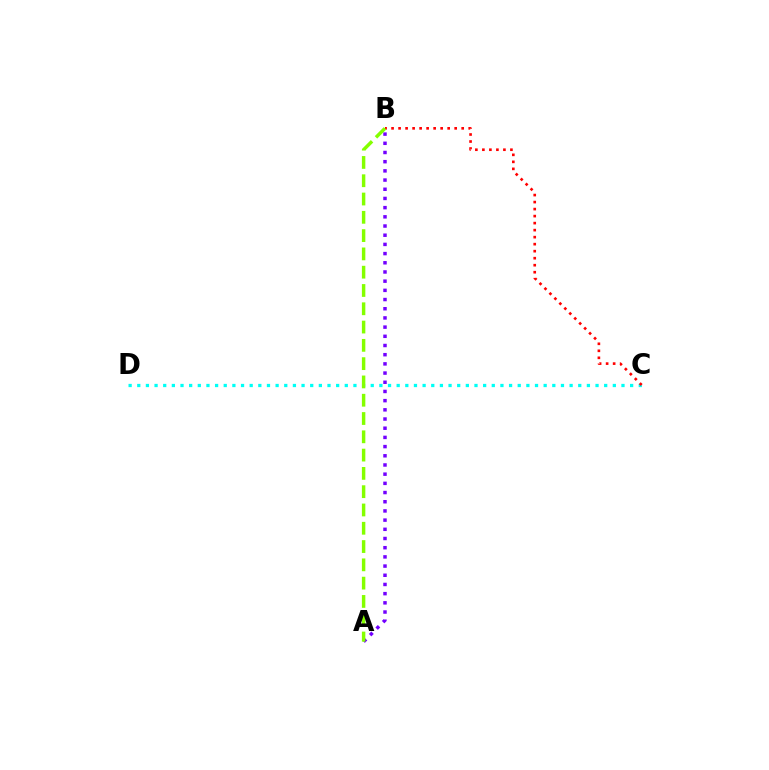{('A', 'B'): [{'color': '#7200ff', 'line_style': 'dotted', 'thickness': 2.5}, {'color': '#84ff00', 'line_style': 'dashed', 'thickness': 2.48}], ('C', 'D'): [{'color': '#00fff6', 'line_style': 'dotted', 'thickness': 2.35}], ('B', 'C'): [{'color': '#ff0000', 'line_style': 'dotted', 'thickness': 1.91}]}